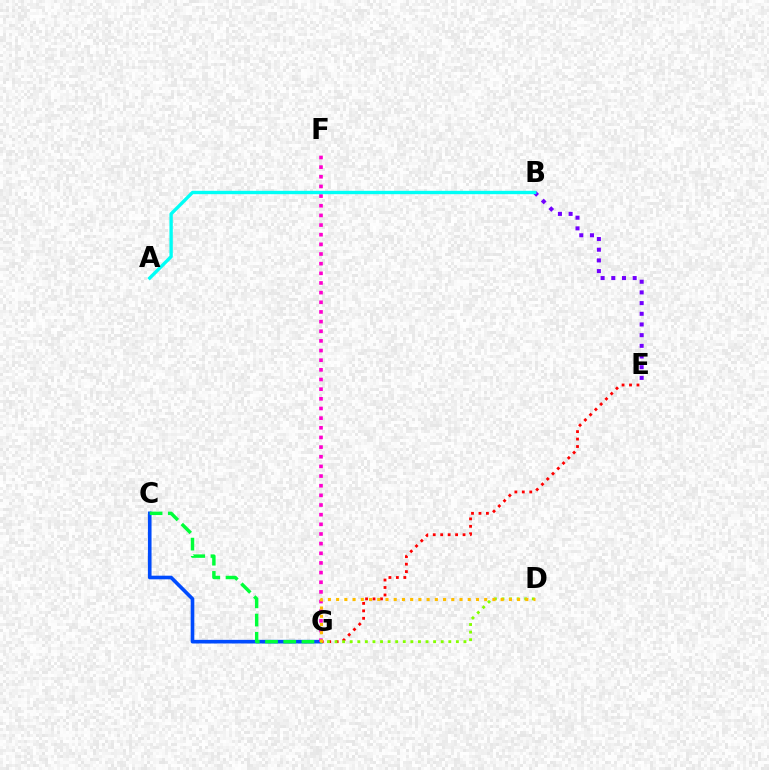{('B', 'E'): [{'color': '#7200ff', 'line_style': 'dotted', 'thickness': 2.9}], ('C', 'G'): [{'color': '#004bff', 'line_style': 'solid', 'thickness': 2.62}, {'color': '#00ff39', 'line_style': 'dashed', 'thickness': 2.48}], ('E', 'G'): [{'color': '#ff0000', 'line_style': 'dotted', 'thickness': 2.03}], ('D', 'G'): [{'color': '#84ff00', 'line_style': 'dotted', 'thickness': 2.06}, {'color': '#ffbd00', 'line_style': 'dotted', 'thickness': 2.23}], ('F', 'G'): [{'color': '#ff00cf', 'line_style': 'dotted', 'thickness': 2.62}], ('A', 'B'): [{'color': '#00fff6', 'line_style': 'solid', 'thickness': 2.42}]}